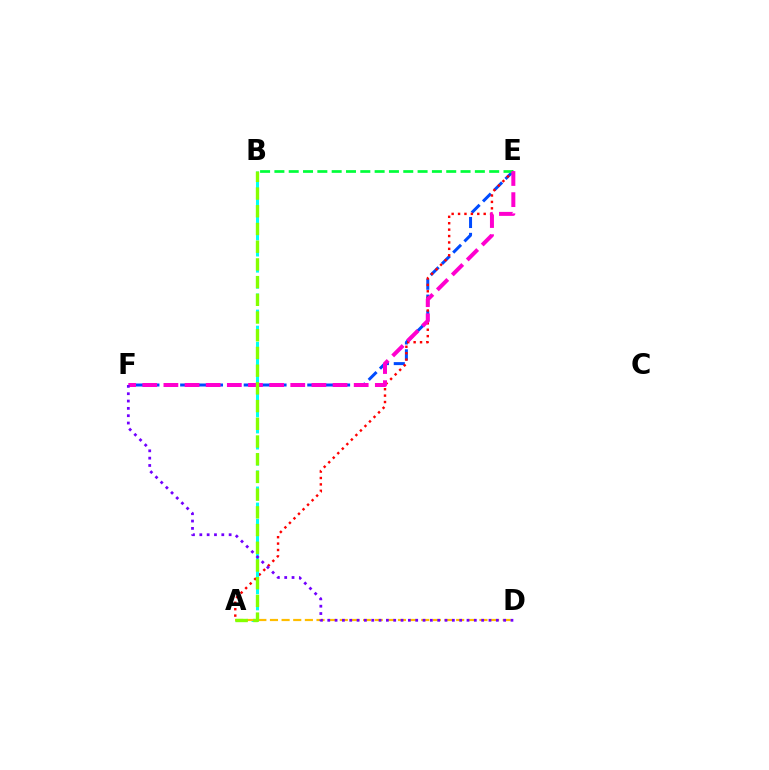{('E', 'F'): [{'color': '#004bff', 'line_style': 'dashed', 'thickness': 2.16}, {'color': '#ff00cf', 'line_style': 'dashed', 'thickness': 2.87}], ('A', 'E'): [{'color': '#ff0000', 'line_style': 'dotted', 'thickness': 1.74}], ('B', 'E'): [{'color': '#00ff39', 'line_style': 'dashed', 'thickness': 1.95}], ('A', 'B'): [{'color': '#00fff6', 'line_style': 'dashed', 'thickness': 2.18}, {'color': '#84ff00', 'line_style': 'dashed', 'thickness': 2.41}], ('A', 'D'): [{'color': '#ffbd00', 'line_style': 'dashed', 'thickness': 1.58}], ('D', 'F'): [{'color': '#7200ff', 'line_style': 'dotted', 'thickness': 1.99}]}